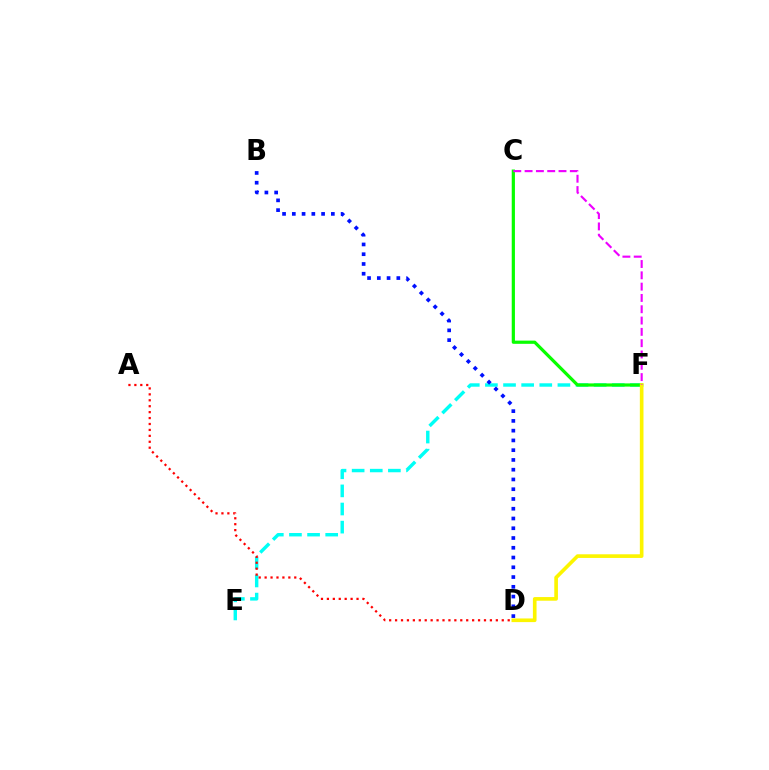{('E', 'F'): [{'color': '#00fff6', 'line_style': 'dashed', 'thickness': 2.46}], ('C', 'F'): [{'color': '#08ff00', 'line_style': 'solid', 'thickness': 2.31}, {'color': '#ee00ff', 'line_style': 'dashed', 'thickness': 1.54}], ('A', 'D'): [{'color': '#ff0000', 'line_style': 'dotted', 'thickness': 1.61}], ('B', 'D'): [{'color': '#0010ff', 'line_style': 'dotted', 'thickness': 2.65}], ('D', 'F'): [{'color': '#fcf500', 'line_style': 'solid', 'thickness': 2.62}]}